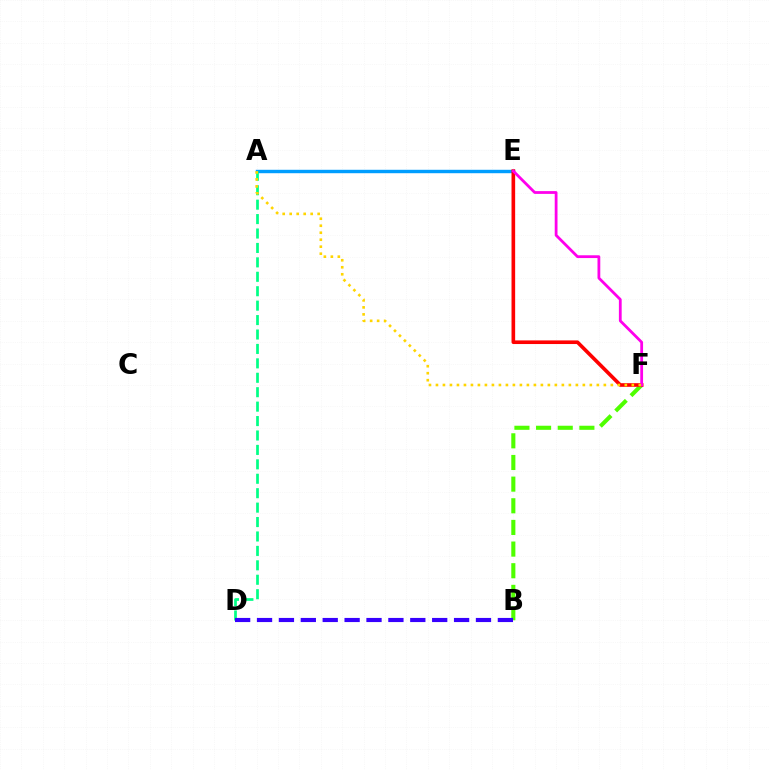{('A', 'E'): [{'color': '#009eff', 'line_style': 'solid', 'thickness': 2.47}], ('B', 'F'): [{'color': '#4fff00', 'line_style': 'dashed', 'thickness': 2.94}], ('E', 'F'): [{'color': '#ff0000', 'line_style': 'solid', 'thickness': 2.62}, {'color': '#ff00ed', 'line_style': 'solid', 'thickness': 2.0}], ('A', 'D'): [{'color': '#00ff86', 'line_style': 'dashed', 'thickness': 1.96}], ('A', 'F'): [{'color': '#ffd500', 'line_style': 'dotted', 'thickness': 1.9}], ('B', 'D'): [{'color': '#3700ff', 'line_style': 'dashed', 'thickness': 2.97}]}